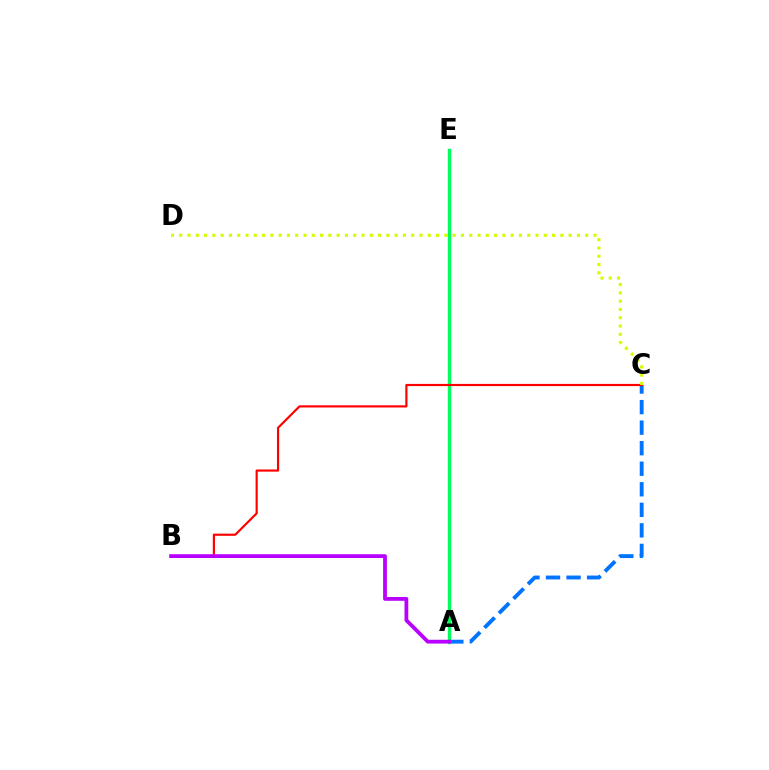{('A', 'C'): [{'color': '#0074ff', 'line_style': 'dashed', 'thickness': 2.79}], ('A', 'E'): [{'color': '#00ff5c', 'line_style': 'solid', 'thickness': 2.46}], ('B', 'C'): [{'color': '#ff0000', 'line_style': 'solid', 'thickness': 1.57}], ('C', 'D'): [{'color': '#d1ff00', 'line_style': 'dotted', 'thickness': 2.25}], ('A', 'B'): [{'color': '#b900ff', 'line_style': 'solid', 'thickness': 2.73}]}